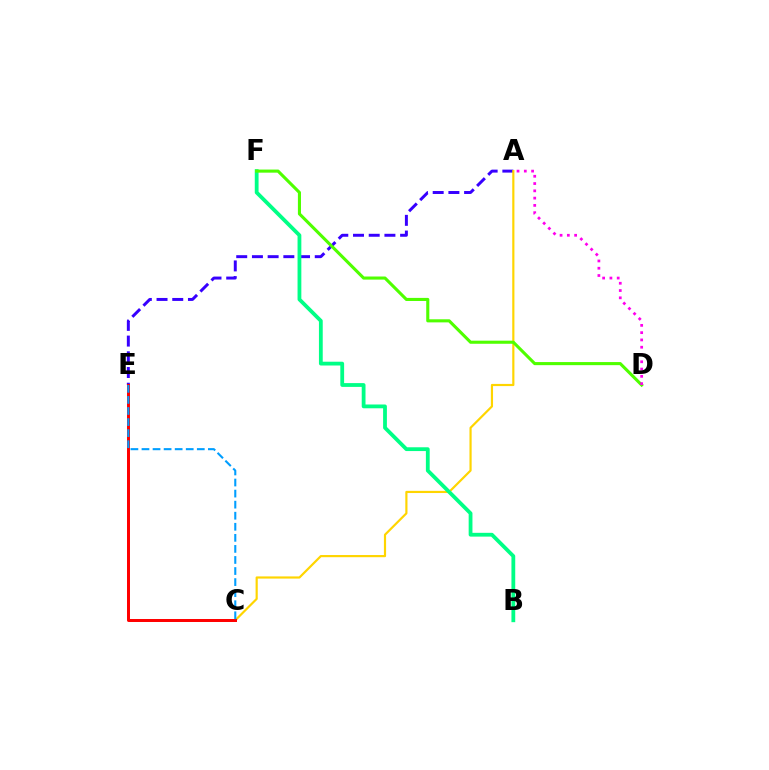{('A', 'E'): [{'color': '#3700ff', 'line_style': 'dashed', 'thickness': 2.13}], ('A', 'C'): [{'color': '#ffd500', 'line_style': 'solid', 'thickness': 1.57}], ('C', 'E'): [{'color': '#ff0000', 'line_style': 'solid', 'thickness': 2.15}, {'color': '#009eff', 'line_style': 'dashed', 'thickness': 1.5}], ('B', 'F'): [{'color': '#00ff86', 'line_style': 'solid', 'thickness': 2.73}], ('D', 'F'): [{'color': '#4fff00', 'line_style': 'solid', 'thickness': 2.23}], ('A', 'D'): [{'color': '#ff00ed', 'line_style': 'dotted', 'thickness': 1.98}]}